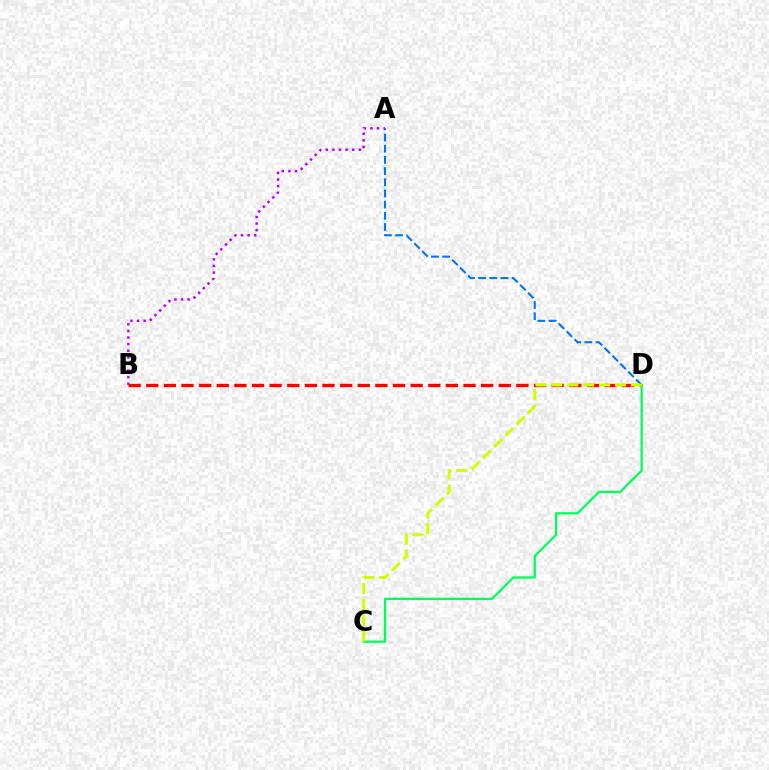{('A', 'D'): [{'color': '#0074ff', 'line_style': 'dashed', 'thickness': 1.52}], ('A', 'B'): [{'color': '#b900ff', 'line_style': 'dotted', 'thickness': 1.79}], ('B', 'D'): [{'color': '#ff0000', 'line_style': 'dashed', 'thickness': 2.39}], ('C', 'D'): [{'color': '#00ff5c', 'line_style': 'solid', 'thickness': 1.63}, {'color': '#d1ff00', 'line_style': 'dashed', 'thickness': 2.16}]}